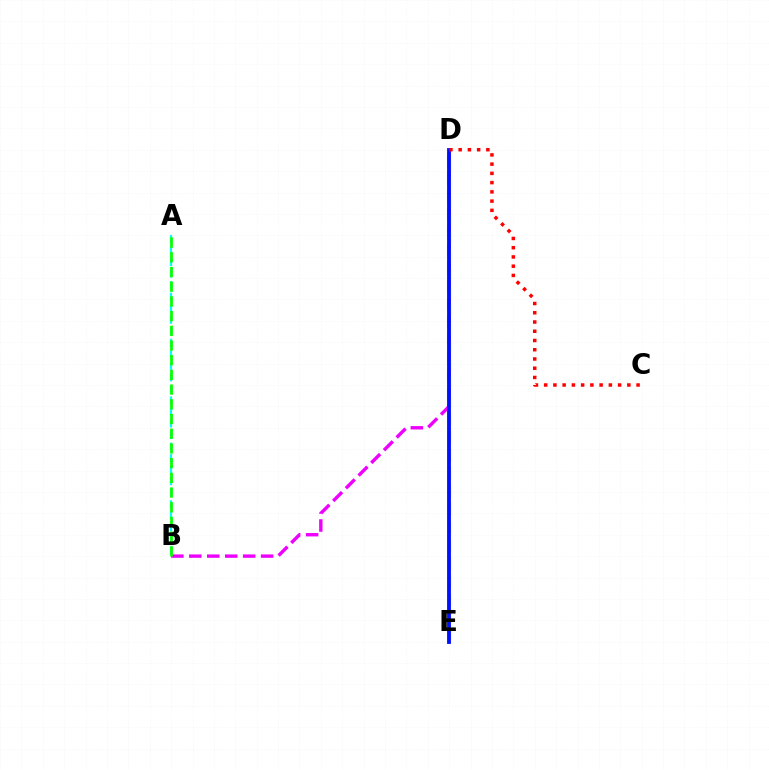{('B', 'D'): [{'color': '#ee00ff', 'line_style': 'dashed', 'thickness': 2.44}], ('D', 'E'): [{'color': '#fcf500', 'line_style': 'dashed', 'thickness': 2.46}, {'color': '#0010ff', 'line_style': 'solid', 'thickness': 2.76}], ('A', 'B'): [{'color': '#00fff6', 'line_style': 'dashed', 'thickness': 1.57}, {'color': '#08ff00', 'line_style': 'dashed', 'thickness': 2.0}], ('C', 'D'): [{'color': '#ff0000', 'line_style': 'dotted', 'thickness': 2.51}]}